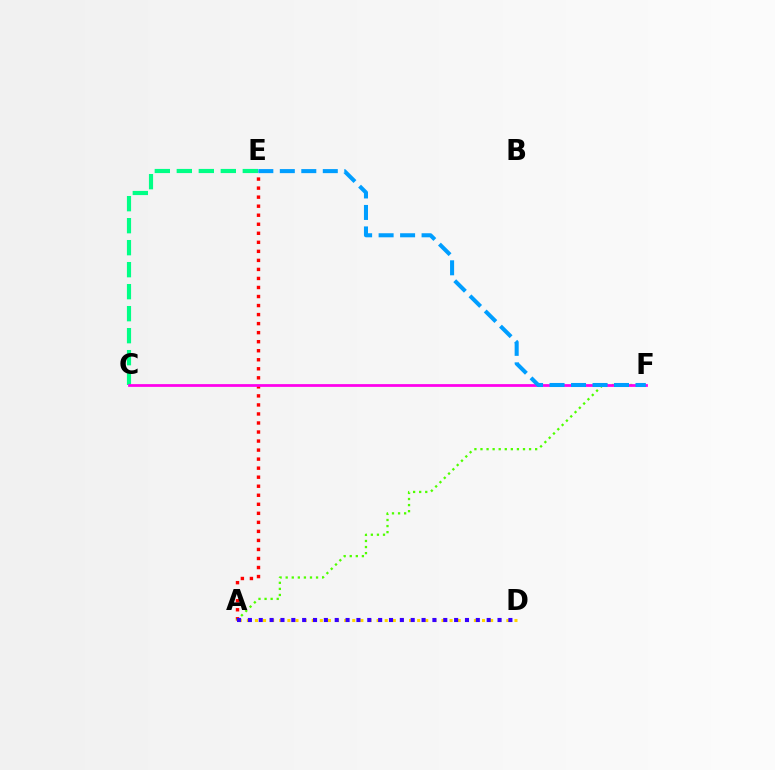{('A', 'D'): [{'color': '#ffd500', 'line_style': 'dotted', 'thickness': 2.2}, {'color': '#3700ff', 'line_style': 'dotted', 'thickness': 2.95}], ('A', 'E'): [{'color': '#ff0000', 'line_style': 'dotted', 'thickness': 2.45}], ('A', 'F'): [{'color': '#4fff00', 'line_style': 'dotted', 'thickness': 1.65}], ('C', 'E'): [{'color': '#00ff86', 'line_style': 'dashed', 'thickness': 2.99}], ('C', 'F'): [{'color': '#ff00ed', 'line_style': 'solid', 'thickness': 1.98}], ('E', 'F'): [{'color': '#009eff', 'line_style': 'dashed', 'thickness': 2.92}]}